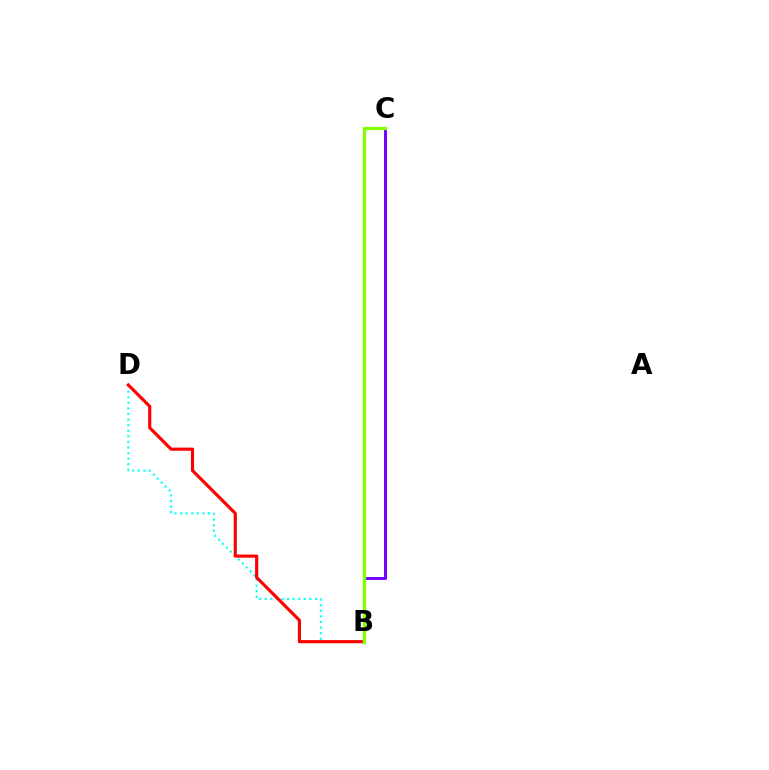{('B', 'D'): [{'color': '#00fff6', 'line_style': 'dotted', 'thickness': 1.52}, {'color': '#ff0000', 'line_style': 'solid', 'thickness': 2.27}], ('B', 'C'): [{'color': '#7200ff', 'line_style': 'solid', 'thickness': 2.12}, {'color': '#84ff00', 'line_style': 'solid', 'thickness': 2.35}]}